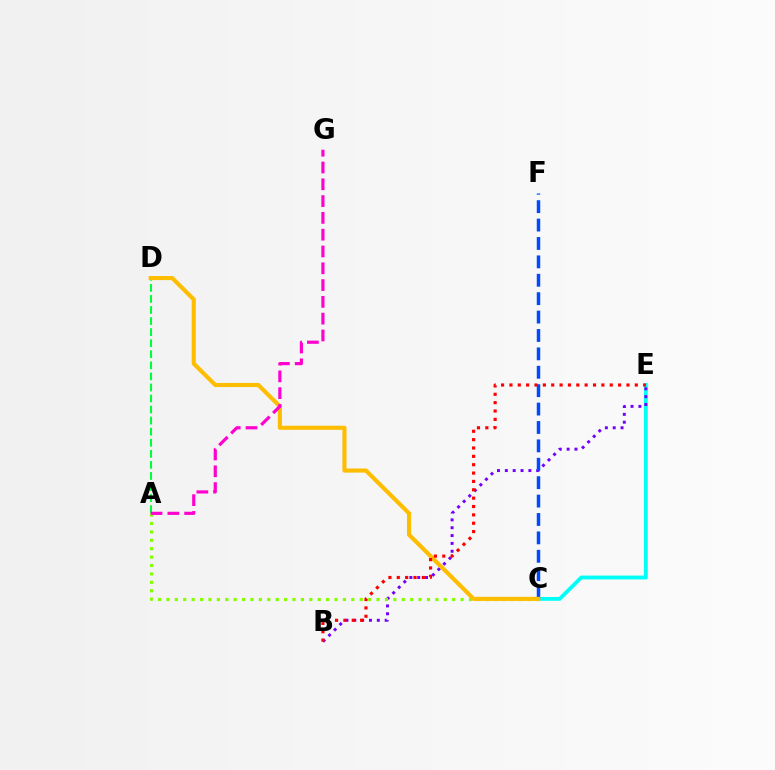{('C', 'E'): [{'color': '#00fff6', 'line_style': 'solid', 'thickness': 2.76}], ('B', 'E'): [{'color': '#7200ff', 'line_style': 'dotted', 'thickness': 2.13}, {'color': '#ff0000', 'line_style': 'dotted', 'thickness': 2.27}], ('A', 'C'): [{'color': '#84ff00', 'line_style': 'dotted', 'thickness': 2.28}], ('C', 'F'): [{'color': '#004bff', 'line_style': 'dashed', 'thickness': 2.5}], ('A', 'D'): [{'color': '#00ff39', 'line_style': 'dashed', 'thickness': 1.5}], ('C', 'D'): [{'color': '#ffbd00', 'line_style': 'solid', 'thickness': 2.96}], ('A', 'G'): [{'color': '#ff00cf', 'line_style': 'dashed', 'thickness': 2.28}]}